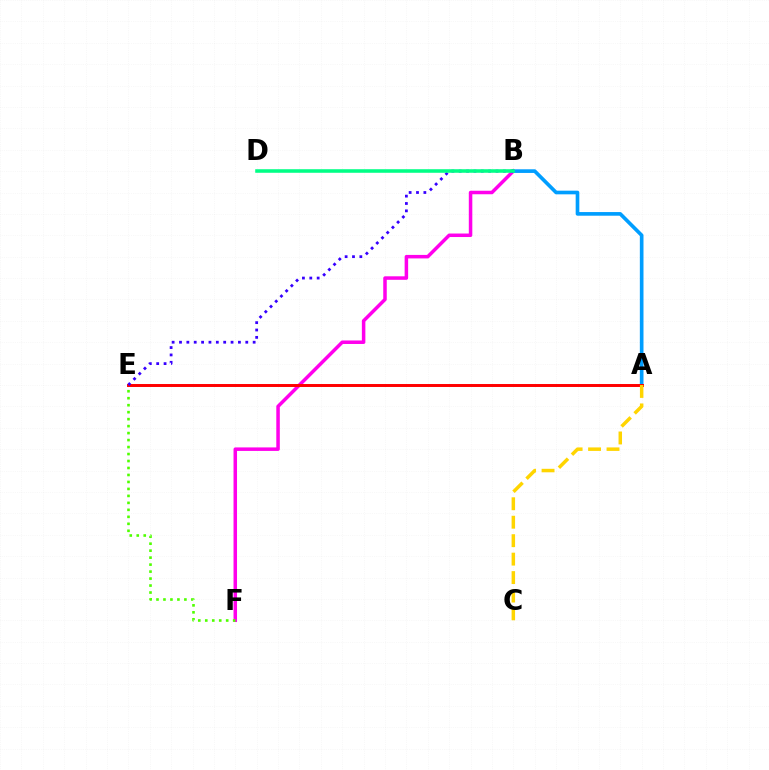{('B', 'F'): [{'color': '#ff00ed', 'line_style': 'solid', 'thickness': 2.52}], ('E', 'F'): [{'color': '#4fff00', 'line_style': 'dotted', 'thickness': 1.9}], ('A', 'B'): [{'color': '#009eff', 'line_style': 'solid', 'thickness': 2.63}], ('A', 'E'): [{'color': '#ff0000', 'line_style': 'solid', 'thickness': 2.13}], ('A', 'C'): [{'color': '#ffd500', 'line_style': 'dashed', 'thickness': 2.51}], ('B', 'E'): [{'color': '#3700ff', 'line_style': 'dotted', 'thickness': 2.0}], ('B', 'D'): [{'color': '#00ff86', 'line_style': 'solid', 'thickness': 2.56}]}